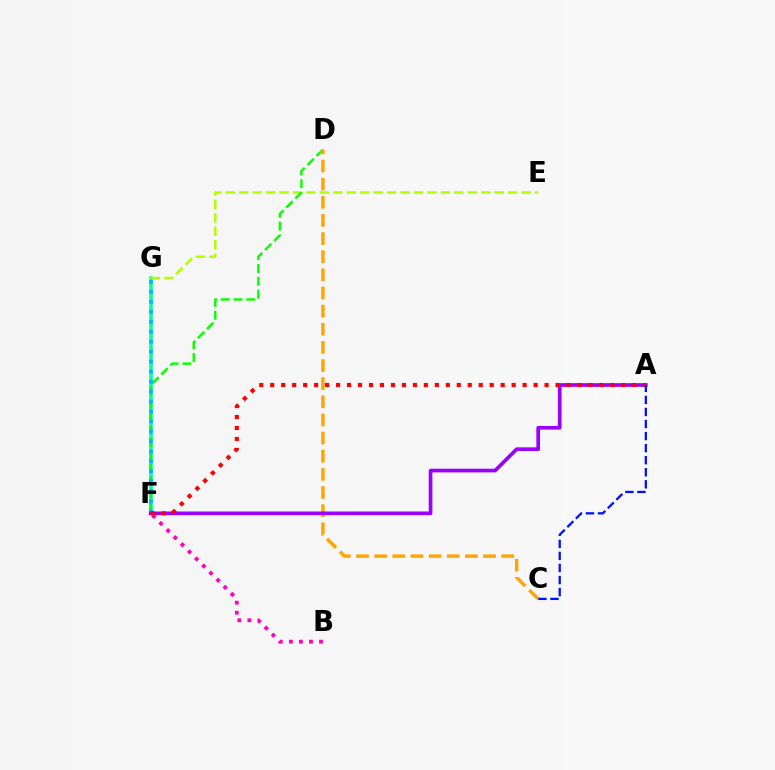{('F', 'G'): [{'color': '#00ff9d', 'line_style': 'solid', 'thickness': 2.54}, {'color': '#00b5ff', 'line_style': 'dotted', 'thickness': 2.71}], ('E', 'G'): [{'color': '#b3ff00', 'line_style': 'dashed', 'thickness': 1.83}], ('D', 'F'): [{'color': '#08ff00', 'line_style': 'dashed', 'thickness': 1.74}], ('B', 'F'): [{'color': '#ff00bd', 'line_style': 'dotted', 'thickness': 2.73}], ('C', 'D'): [{'color': '#ffa500', 'line_style': 'dashed', 'thickness': 2.46}], ('A', 'F'): [{'color': '#9b00ff', 'line_style': 'solid', 'thickness': 2.65}, {'color': '#ff0000', 'line_style': 'dotted', 'thickness': 2.98}], ('A', 'C'): [{'color': '#0010ff', 'line_style': 'dashed', 'thickness': 1.64}]}